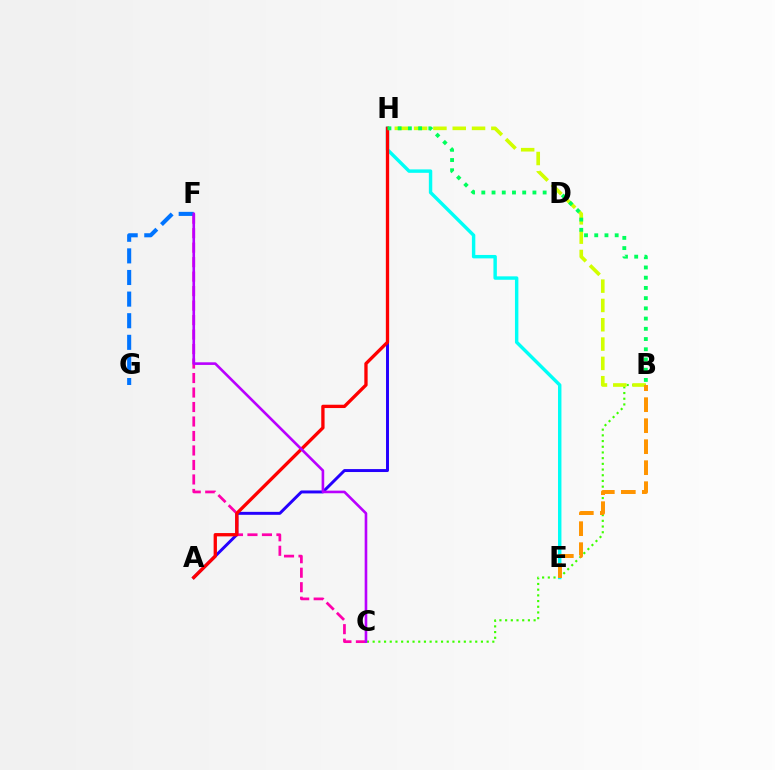{('B', 'C'): [{'color': '#3dff00', 'line_style': 'dotted', 'thickness': 1.55}], ('A', 'H'): [{'color': '#2500ff', 'line_style': 'solid', 'thickness': 2.13}, {'color': '#ff0000', 'line_style': 'solid', 'thickness': 2.39}], ('E', 'H'): [{'color': '#00fff6', 'line_style': 'solid', 'thickness': 2.46}], ('B', 'H'): [{'color': '#d1ff00', 'line_style': 'dashed', 'thickness': 2.62}, {'color': '#00ff5c', 'line_style': 'dotted', 'thickness': 2.78}], ('C', 'F'): [{'color': '#ff00ac', 'line_style': 'dashed', 'thickness': 1.97}, {'color': '#b900ff', 'line_style': 'solid', 'thickness': 1.89}], ('B', 'E'): [{'color': '#ff9400', 'line_style': 'dashed', 'thickness': 2.85}], ('F', 'G'): [{'color': '#0074ff', 'line_style': 'dashed', 'thickness': 2.94}]}